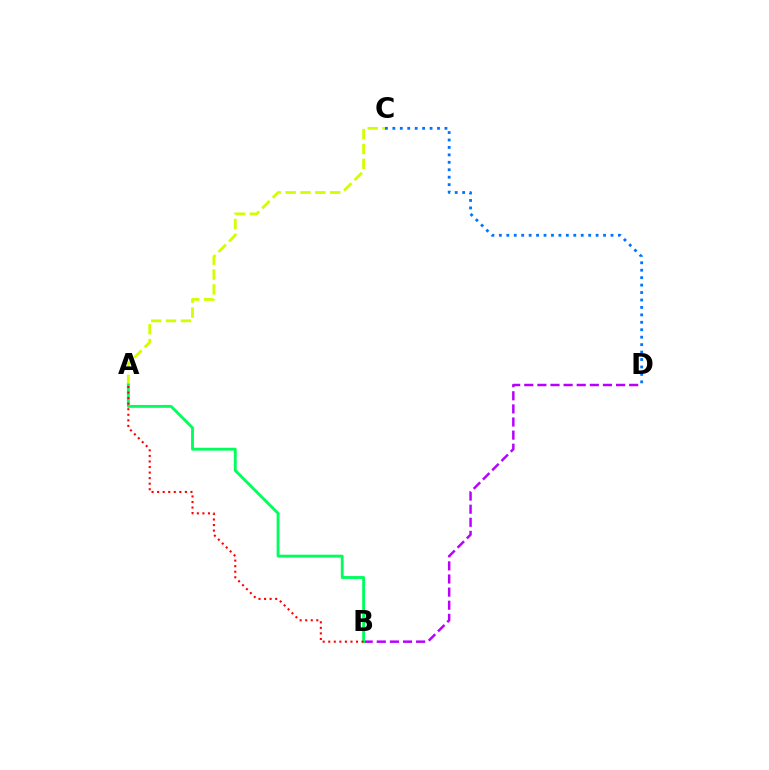{('B', 'D'): [{'color': '#b900ff', 'line_style': 'dashed', 'thickness': 1.78}], ('A', 'C'): [{'color': '#d1ff00', 'line_style': 'dashed', 'thickness': 2.02}], ('A', 'B'): [{'color': '#00ff5c', 'line_style': 'solid', 'thickness': 2.06}, {'color': '#ff0000', 'line_style': 'dotted', 'thickness': 1.51}], ('C', 'D'): [{'color': '#0074ff', 'line_style': 'dotted', 'thickness': 2.02}]}